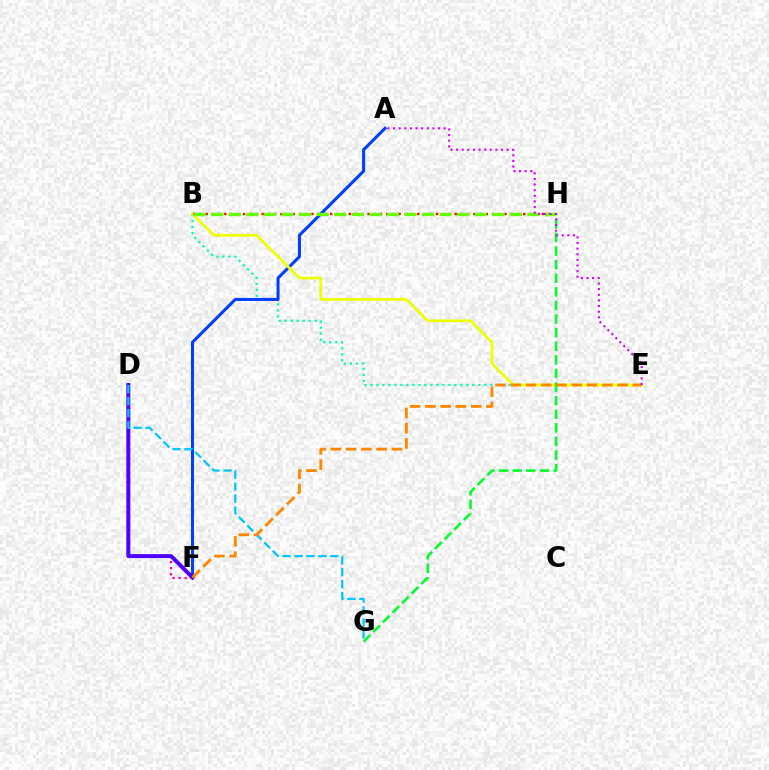{('B', 'E'): [{'color': '#00ffaf', 'line_style': 'dotted', 'thickness': 1.63}, {'color': '#eeff00', 'line_style': 'solid', 'thickness': 1.96}], ('A', 'F'): [{'color': '#003fff', 'line_style': 'solid', 'thickness': 2.2}], ('D', 'F'): [{'color': '#ff00a0', 'line_style': 'dotted', 'thickness': 1.67}, {'color': '#4f00ff', 'line_style': 'solid', 'thickness': 2.87}], ('B', 'H'): [{'color': '#ff0000', 'line_style': 'dotted', 'thickness': 1.69}, {'color': '#66ff00', 'line_style': 'dashed', 'thickness': 2.39}], ('D', 'G'): [{'color': '#00c7ff', 'line_style': 'dashed', 'thickness': 1.62}], ('G', 'H'): [{'color': '#00ff27', 'line_style': 'dashed', 'thickness': 1.85}], ('E', 'F'): [{'color': '#ff8800', 'line_style': 'dashed', 'thickness': 2.07}], ('A', 'E'): [{'color': '#d600ff', 'line_style': 'dotted', 'thickness': 1.53}]}